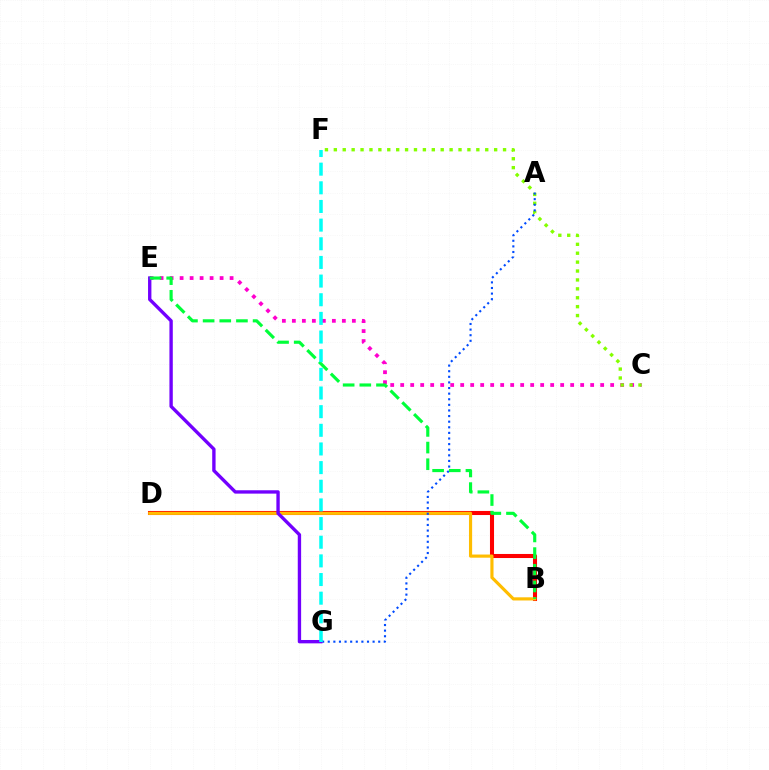{('B', 'D'): [{'color': '#ff0000', 'line_style': 'solid', 'thickness': 2.93}, {'color': '#ffbd00', 'line_style': 'solid', 'thickness': 2.27}], ('C', 'E'): [{'color': '#ff00cf', 'line_style': 'dotted', 'thickness': 2.72}], ('C', 'F'): [{'color': '#84ff00', 'line_style': 'dotted', 'thickness': 2.42}], ('A', 'G'): [{'color': '#004bff', 'line_style': 'dotted', 'thickness': 1.52}], ('E', 'G'): [{'color': '#7200ff', 'line_style': 'solid', 'thickness': 2.42}], ('B', 'E'): [{'color': '#00ff39', 'line_style': 'dashed', 'thickness': 2.26}], ('F', 'G'): [{'color': '#00fff6', 'line_style': 'dashed', 'thickness': 2.53}]}